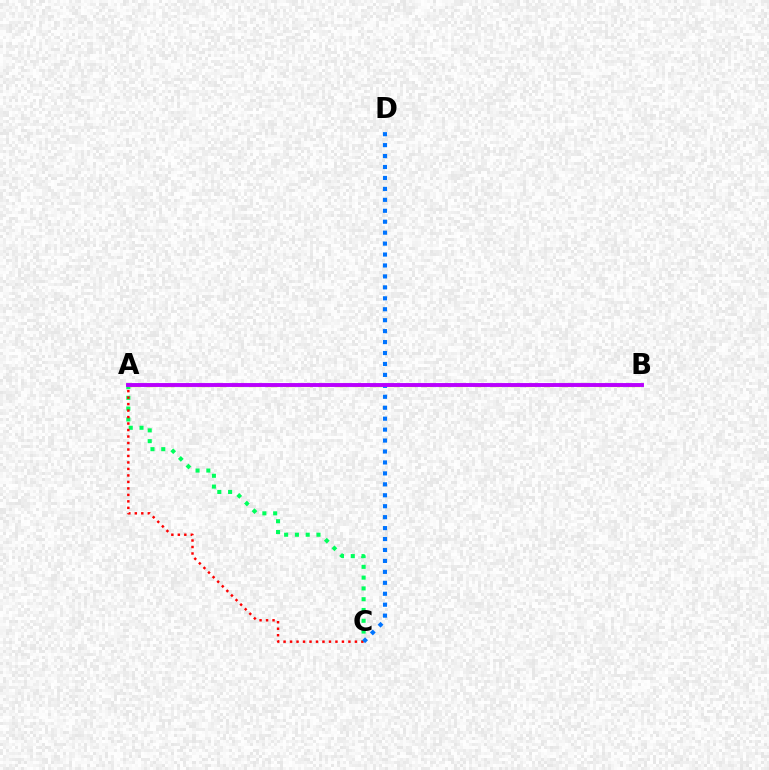{('A', 'C'): [{'color': '#00ff5c', 'line_style': 'dotted', 'thickness': 2.93}, {'color': '#ff0000', 'line_style': 'dotted', 'thickness': 1.76}], ('A', 'B'): [{'color': '#d1ff00', 'line_style': 'dashed', 'thickness': 2.34}, {'color': '#b900ff', 'line_style': 'solid', 'thickness': 2.8}], ('C', 'D'): [{'color': '#0074ff', 'line_style': 'dotted', 'thickness': 2.97}]}